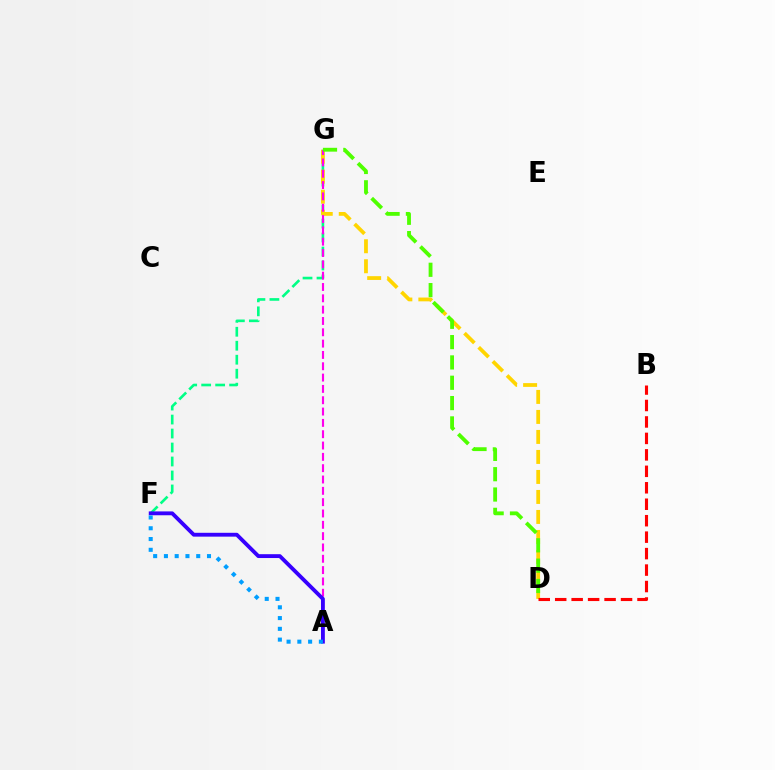{('F', 'G'): [{'color': '#00ff86', 'line_style': 'dashed', 'thickness': 1.9}], ('D', 'G'): [{'color': '#ffd500', 'line_style': 'dashed', 'thickness': 2.72}, {'color': '#4fff00', 'line_style': 'dashed', 'thickness': 2.76}], ('A', 'G'): [{'color': '#ff00ed', 'line_style': 'dashed', 'thickness': 1.54}], ('A', 'F'): [{'color': '#3700ff', 'line_style': 'solid', 'thickness': 2.77}, {'color': '#009eff', 'line_style': 'dotted', 'thickness': 2.93}], ('B', 'D'): [{'color': '#ff0000', 'line_style': 'dashed', 'thickness': 2.24}]}